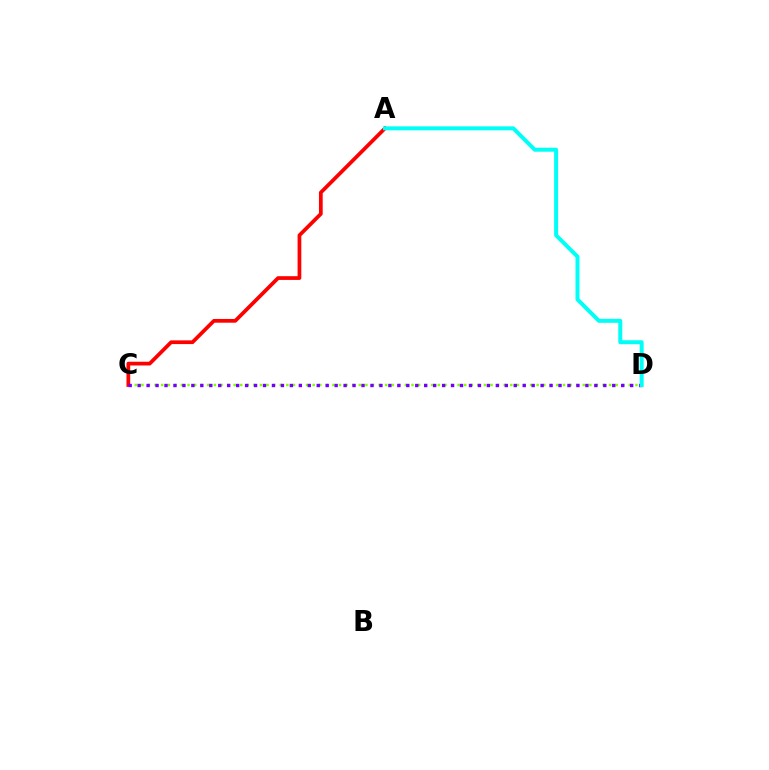{('C', 'D'): [{'color': '#84ff00', 'line_style': 'dotted', 'thickness': 1.79}, {'color': '#7200ff', 'line_style': 'dotted', 'thickness': 2.43}], ('A', 'C'): [{'color': '#ff0000', 'line_style': 'solid', 'thickness': 2.69}], ('A', 'D'): [{'color': '#00fff6', 'line_style': 'solid', 'thickness': 2.86}]}